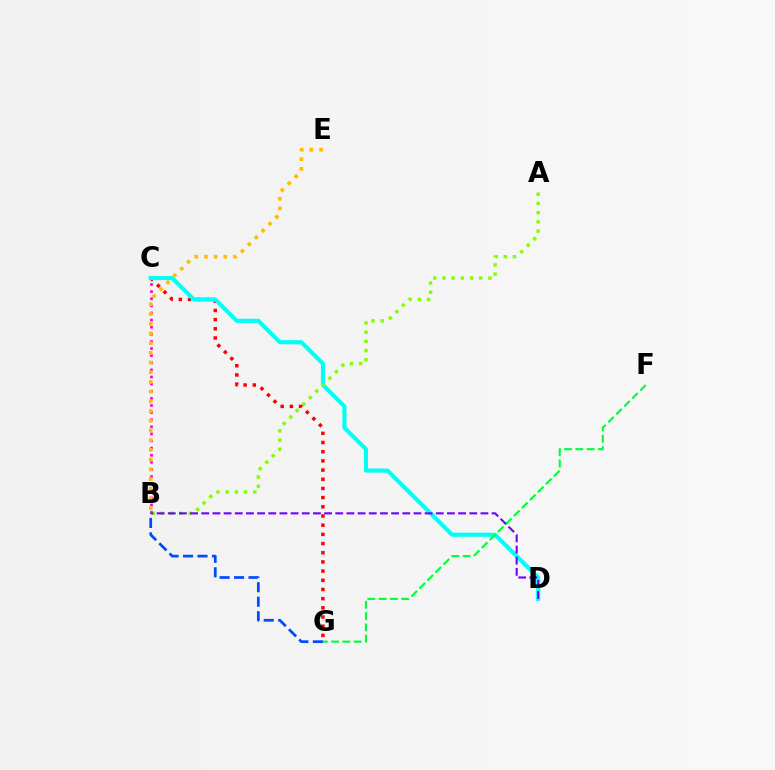{('B', 'C'): [{'color': '#ff00cf', 'line_style': 'dotted', 'thickness': 1.93}], ('C', 'G'): [{'color': '#ff0000', 'line_style': 'dotted', 'thickness': 2.5}], ('C', 'D'): [{'color': '#00fff6', 'line_style': 'solid', 'thickness': 2.97}], ('B', 'E'): [{'color': '#ffbd00', 'line_style': 'dotted', 'thickness': 2.64}], ('B', 'G'): [{'color': '#004bff', 'line_style': 'dashed', 'thickness': 1.97}], ('A', 'B'): [{'color': '#84ff00', 'line_style': 'dotted', 'thickness': 2.5}], ('F', 'G'): [{'color': '#00ff39', 'line_style': 'dashed', 'thickness': 1.53}], ('B', 'D'): [{'color': '#7200ff', 'line_style': 'dashed', 'thickness': 1.52}]}